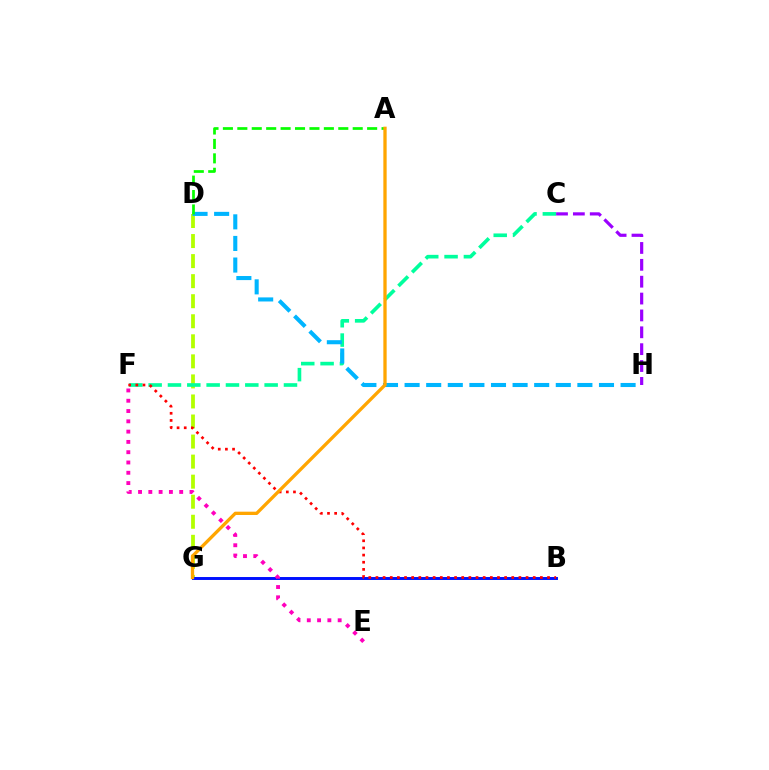{('D', 'G'): [{'color': '#b3ff00', 'line_style': 'dashed', 'thickness': 2.72}], ('C', 'F'): [{'color': '#00ff9d', 'line_style': 'dashed', 'thickness': 2.63}], ('C', 'H'): [{'color': '#9b00ff', 'line_style': 'dashed', 'thickness': 2.29}], ('B', 'G'): [{'color': '#0010ff', 'line_style': 'solid', 'thickness': 2.11}], ('E', 'F'): [{'color': '#ff00bd', 'line_style': 'dotted', 'thickness': 2.8}], ('B', 'F'): [{'color': '#ff0000', 'line_style': 'dotted', 'thickness': 1.94}], ('D', 'H'): [{'color': '#00b5ff', 'line_style': 'dashed', 'thickness': 2.93}], ('A', 'D'): [{'color': '#08ff00', 'line_style': 'dashed', 'thickness': 1.96}], ('A', 'G'): [{'color': '#ffa500', 'line_style': 'solid', 'thickness': 2.38}]}